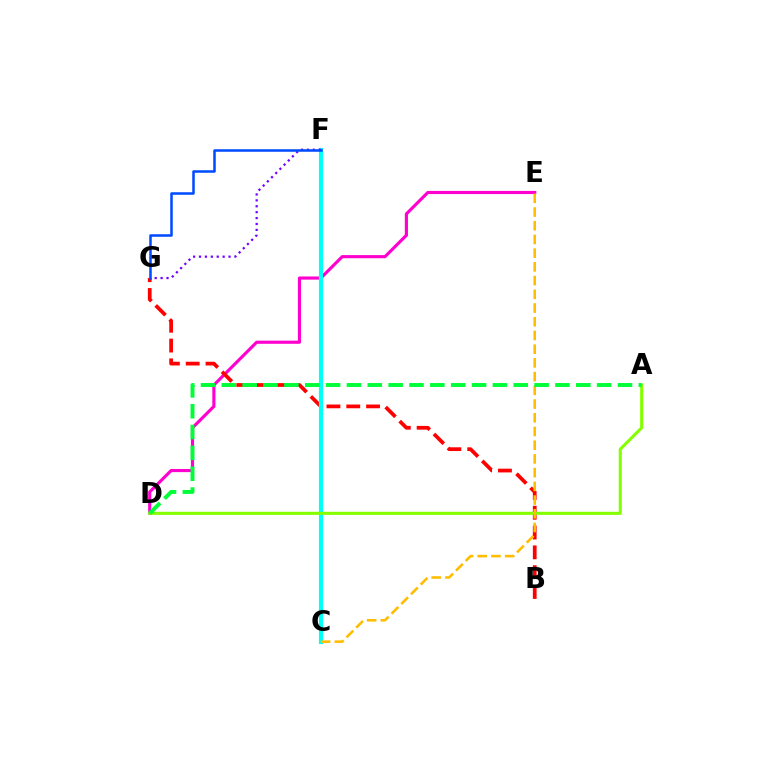{('D', 'E'): [{'color': '#ff00cf', 'line_style': 'solid', 'thickness': 2.26}], ('B', 'G'): [{'color': '#ff0000', 'line_style': 'dashed', 'thickness': 2.69}], ('C', 'F'): [{'color': '#00fff6', 'line_style': 'solid', 'thickness': 3.0}], ('A', 'D'): [{'color': '#84ff00', 'line_style': 'solid', 'thickness': 2.22}, {'color': '#00ff39', 'line_style': 'dashed', 'thickness': 2.83}], ('C', 'E'): [{'color': '#ffbd00', 'line_style': 'dashed', 'thickness': 1.86}], ('F', 'G'): [{'color': '#7200ff', 'line_style': 'dotted', 'thickness': 1.61}, {'color': '#004bff', 'line_style': 'solid', 'thickness': 1.82}]}